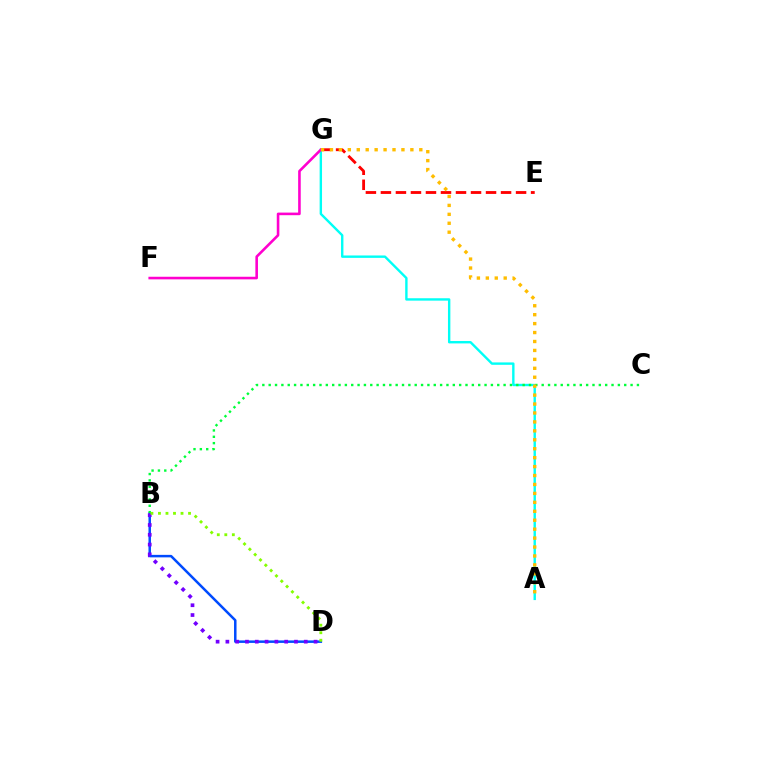{('E', 'G'): [{'color': '#ff0000', 'line_style': 'dashed', 'thickness': 2.04}], ('A', 'G'): [{'color': '#00fff6', 'line_style': 'solid', 'thickness': 1.72}, {'color': '#ffbd00', 'line_style': 'dotted', 'thickness': 2.43}], ('B', 'D'): [{'color': '#004bff', 'line_style': 'solid', 'thickness': 1.8}, {'color': '#7200ff', 'line_style': 'dotted', 'thickness': 2.66}, {'color': '#84ff00', 'line_style': 'dotted', 'thickness': 2.04}], ('F', 'G'): [{'color': '#ff00cf', 'line_style': 'solid', 'thickness': 1.87}], ('B', 'C'): [{'color': '#00ff39', 'line_style': 'dotted', 'thickness': 1.72}]}